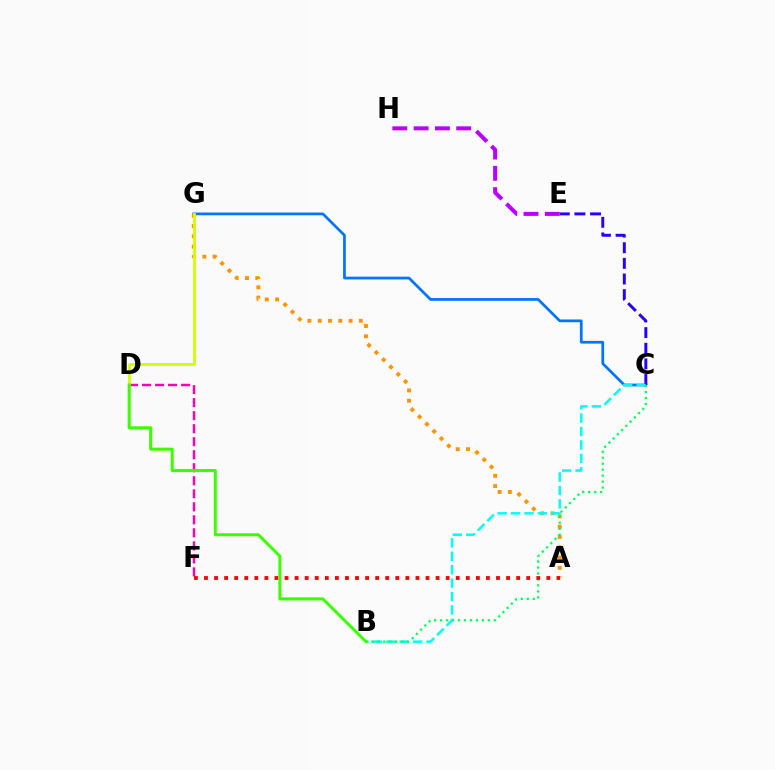{('D', 'F'): [{'color': '#ff00ac', 'line_style': 'dashed', 'thickness': 1.77}], ('C', 'G'): [{'color': '#0074ff', 'line_style': 'solid', 'thickness': 1.97}], ('C', 'E'): [{'color': '#2500ff', 'line_style': 'dashed', 'thickness': 2.13}], ('A', 'G'): [{'color': '#ff9400', 'line_style': 'dotted', 'thickness': 2.8}], ('D', 'G'): [{'color': '#d1ff00', 'line_style': 'solid', 'thickness': 2.05}], ('B', 'C'): [{'color': '#00fff6', 'line_style': 'dashed', 'thickness': 1.82}, {'color': '#00ff5c', 'line_style': 'dotted', 'thickness': 1.62}], ('E', 'H'): [{'color': '#b900ff', 'line_style': 'dashed', 'thickness': 2.89}], ('A', 'F'): [{'color': '#ff0000', 'line_style': 'dotted', 'thickness': 2.74}], ('B', 'D'): [{'color': '#3dff00', 'line_style': 'solid', 'thickness': 2.18}]}